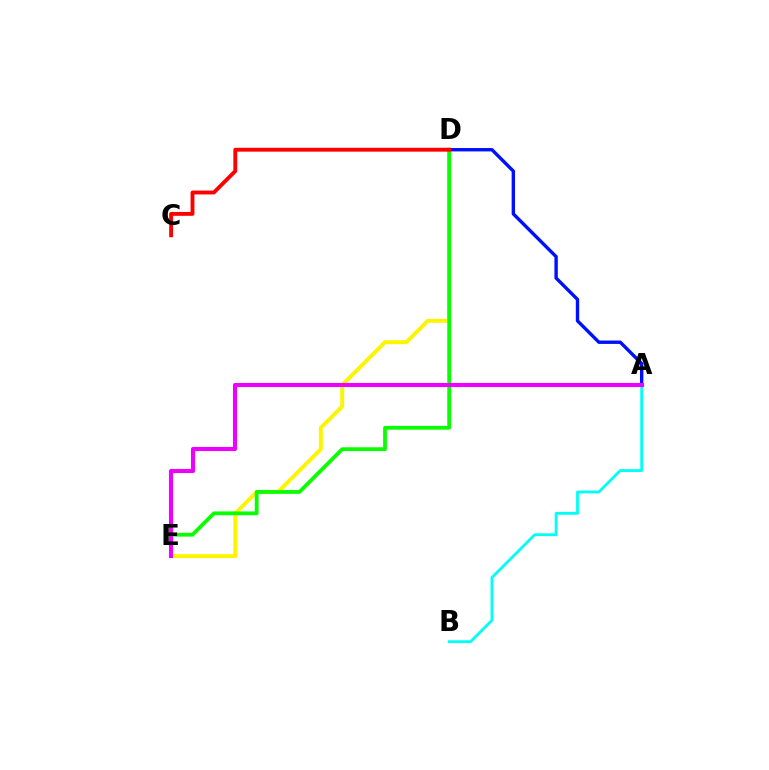{('D', 'E'): [{'color': '#fcf500', 'line_style': 'solid', 'thickness': 2.84}, {'color': '#08ff00', 'line_style': 'solid', 'thickness': 2.73}], ('A', 'D'): [{'color': '#0010ff', 'line_style': 'solid', 'thickness': 2.44}], ('A', 'B'): [{'color': '#00fff6', 'line_style': 'solid', 'thickness': 2.03}], ('C', 'D'): [{'color': '#ff0000', 'line_style': 'solid', 'thickness': 2.79}], ('A', 'E'): [{'color': '#ee00ff', 'line_style': 'solid', 'thickness': 2.95}]}